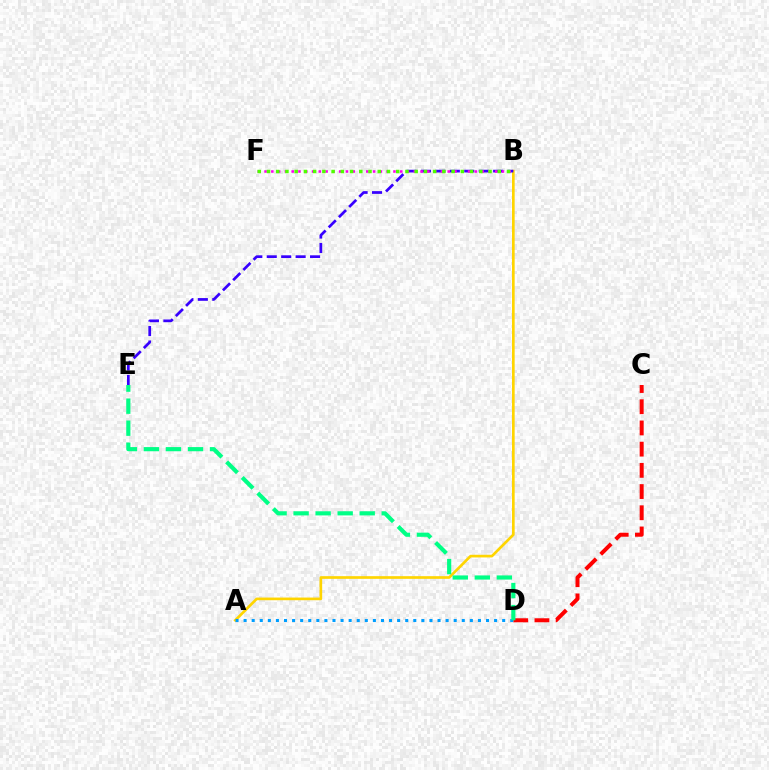{('C', 'D'): [{'color': '#ff0000', 'line_style': 'dashed', 'thickness': 2.88}], ('A', 'B'): [{'color': '#ffd500', 'line_style': 'solid', 'thickness': 1.92}], ('B', 'E'): [{'color': '#3700ff', 'line_style': 'dashed', 'thickness': 1.96}], ('B', 'F'): [{'color': '#ff00ed', 'line_style': 'dotted', 'thickness': 1.84}, {'color': '#4fff00', 'line_style': 'dotted', 'thickness': 2.51}], ('A', 'D'): [{'color': '#009eff', 'line_style': 'dotted', 'thickness': 2.2}], ('D', 'E'): [{'color': '#00ff86', 'line_style': 'dashed', 'thickness': 2.99}]}